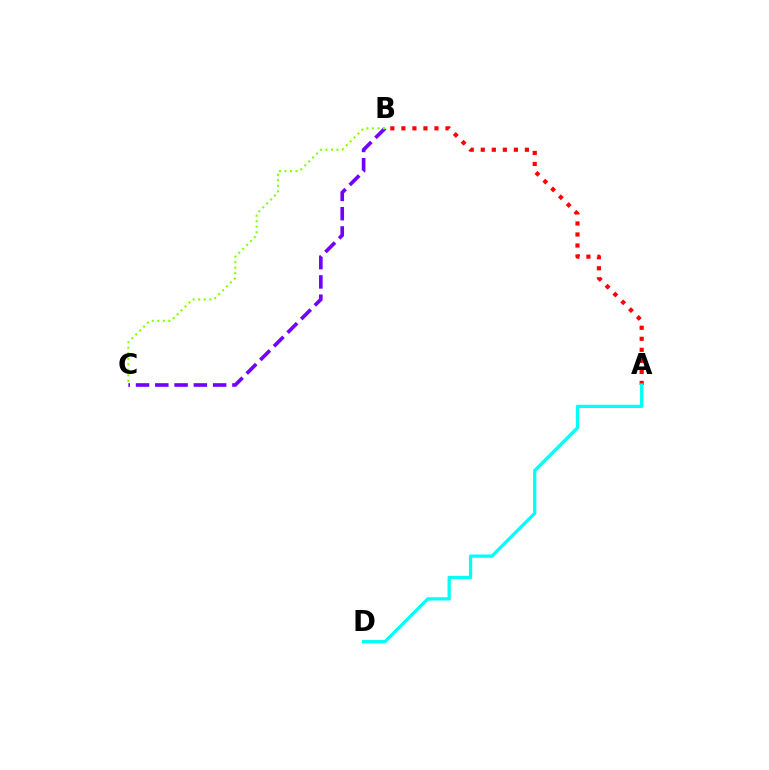{('A', 'B'): [{'color': '#ff0000', 'line_style': 'dotted', 'thickness': 3.0}], ('B', 'C'): [{'color': '#7200ff', 'line_style': 'dashed', 'thickness': 2.62}, {'color': '#84ff00', 'line_style': 'dotted', 'thickness': 1.5}], ('A', 'D'): [{'color': '#00fff6', 'line_style': 'solid', 'thickness': 2.34}]}